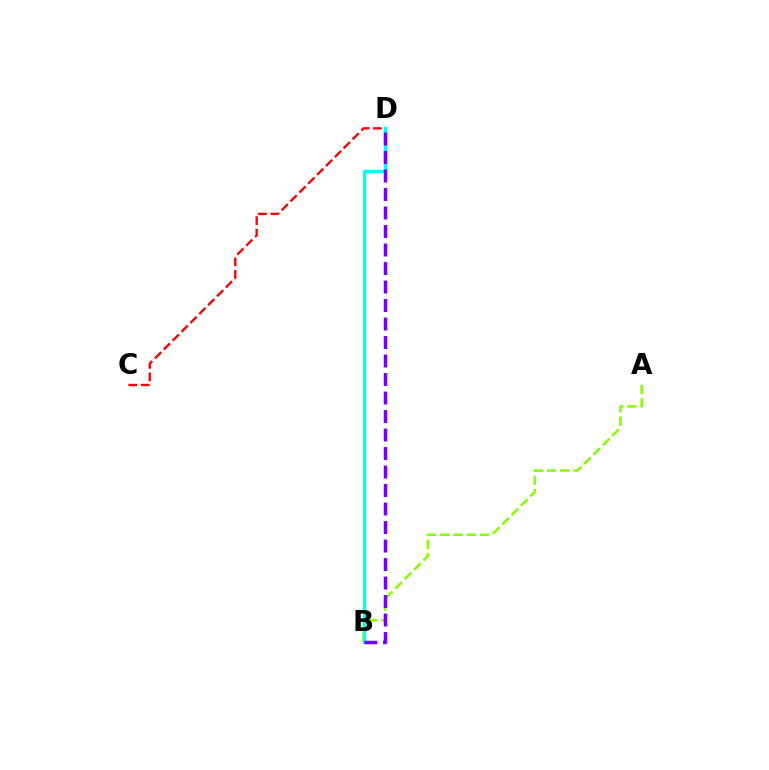{('A', 'B'): [{'color': '#84ff00', 'line_style': 'dashed', 'thickness': 1.8}], ('B', 'D'): [{'color': '#00fff6', 'line_style': 'solid', 'thickness': 2.49}, {'color': '#7200ff', 'line_style': 'dashed', 'thickness': 2.51}], ('C', 'D'): [{'color': '#ff0000', 'line_style': 'dashed', 'thickness': 1.7}]}